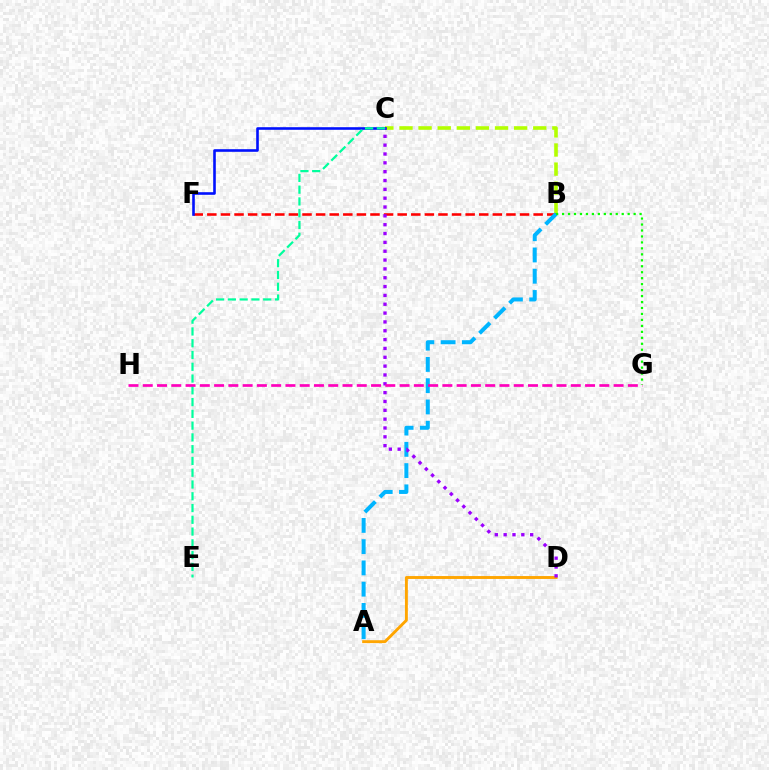{('B', 'C'): [{'color': '#b3ff00', 'line_style': 'dashed', 'thickness': 2.6}], ('B', 'F'): [{'color': '#ff0000', 'line_style': 'dashed', 'thickness': 1.85}], ('A', 'D'): [{'color': '#ffa500', 'line_style': 'solid', 'thickness': 2.08}], ('C', 'F'): [{'color': '#0010ff', 'line_style': 'solid', 'thickness': 1.88}], ('A', 'B'): [{'color': '#00b5ff', 'line_style': 'dashed', 'thickness': 2.89}], ('B', 'G'): [{'color': '#08ff00', 'line_style': 'dotted', 'thickness': 1.62}], ('C', 'D'): [{'color': '#9b00ff', 'line_style': 'dotted', 'thickness': 2.4}], ('C', 'E'): [{'color': '#00ff9d', 'line_style': 'dashed', 'thickness': 1.6}], ('G', 'H'): [{'color': '#ff00bd', 'line_style': 'dashed', 'thickness': 1.94}]}